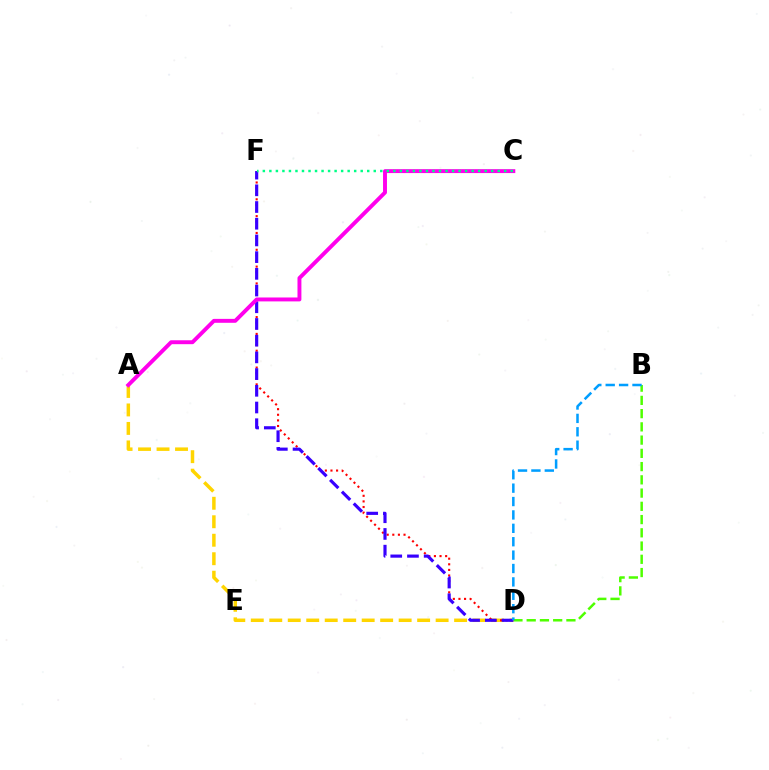{('B', 'D'): [{'color': '#4fff00', 'line_style': 'dashed', 'thickness': 1.8}, {'color': '#009eff', 'line_style': 'dashed', 'thickness': 1.82}], ('A', 'D'): [{'color': '#ffd500', 'line_style': 'dashed', 'thickness': 2.51}], ('D', 'F'): [{'color': '#ff0000', 'line_style': 'dotted', 'thickness': 1.52}, {'color': '#3700ff', 'line_style': 'dashed', 'thickness': 2.27}], ('A', 'C'): [{'color': '#ff00ed', 'line_style': 'solid', 'thickness': 2.82}], ('C', 'F'): [{'color': '#00ff86', 'line_style': 'dotted', 'thickness': 1.77}]}